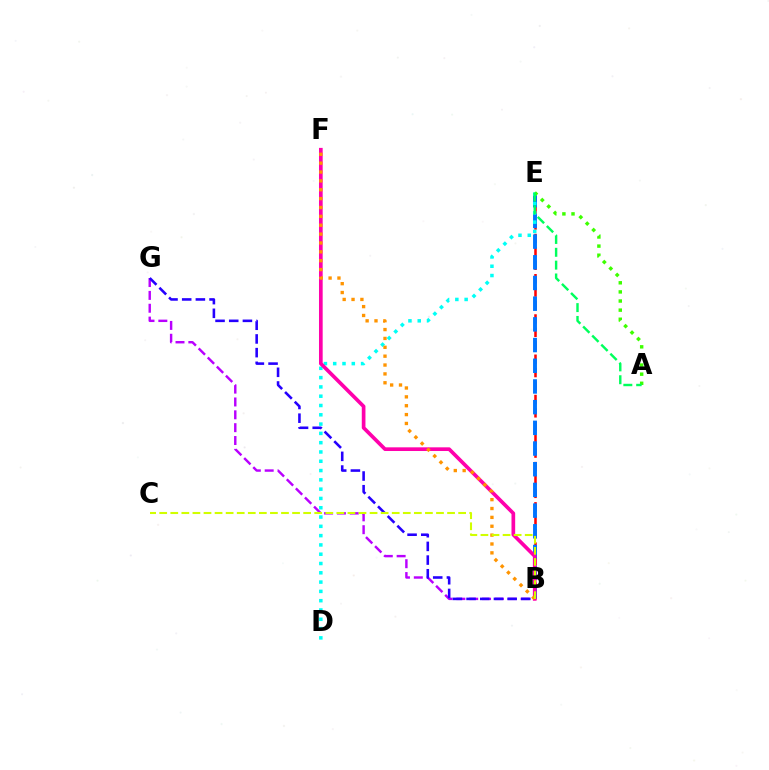{('B', 'E'): [{'color': '#ff0000', 'line_style': 'dashed', 'thickness': 1.82}, {'color': '#0074ff', 'line_style': 'dashed', 'thickness': 2.81}], ('B', 'G'): [{'color': '#b900ff', 'line_style': 'dashed', 'thickness': 1.75}, {'color': '#2500ff', 'line_style': 'dashed', 'thickness': 1.86}], ('D', 'E'): [{'color': '#00fff6', 'line_style': 'dotted', 'thickness': 2.53}], ('B', 'F'): [{'color': '#ff00ac', 'line_style': 'solid', 'thickness': 2.65}, {'color': '#ff9400', 'line_style': 'dotted', 'thickness': 2.41}], ('A', 'E'): [{'color': '#3dff00', 'line_style': 'dotted', 'thickness': 2.48}, {'color': '#00ff5c', 'line_style': 'dashed', 'thickness': 1.74}], ('B', 'C'): [{'color': '#d1ff00', 'line_style': 'dashed', 'thickness': 1.5}]}